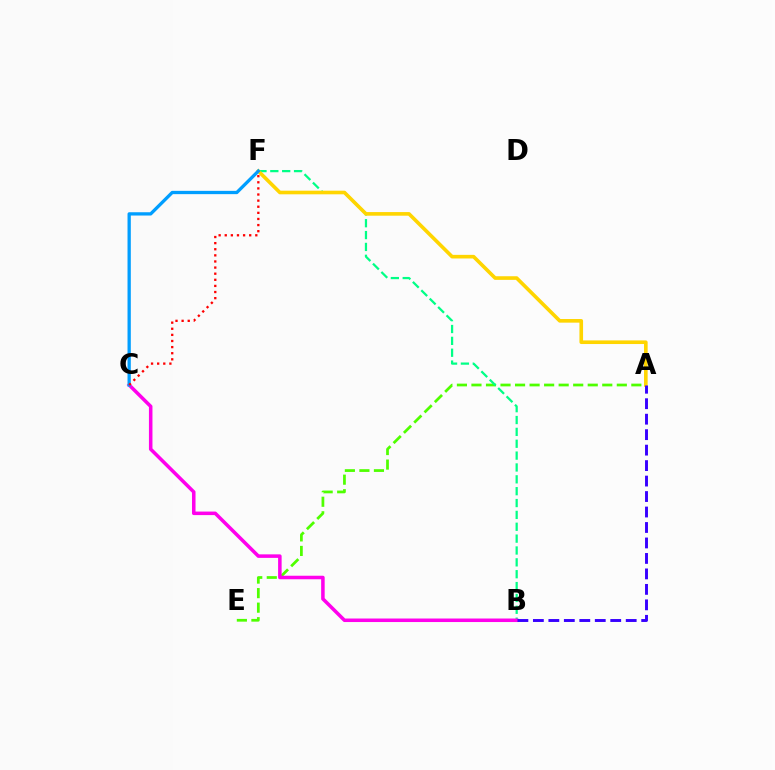{('A', 'E'): [{'color': '#4fff00', 'line_style': 'dashed', 'thickness': 1.97}], ('B', 'F'): [{'color': '#00ff86', 'line_style': 'dashed', 'thickness': 1.61}], ('A', 'F'): [{'color': '#ffd500', 'line_style': 'solid', 'thickness': 2.61}], ('B', 'C'): [{'color': '#ff00ed', 'line_style': 'solid', 'thickness': 2.54}], ('A', 'B'): [{'color': '#3700ff', 'line_style': 'dashed', 'thickness': 2.1}], ('C', 'F'): [{'color': '#009eff', 'line_style': 'solid', 'thickness': 2.37}, {'color': '#ff0000', 'line_style': 'dotted', 'thickness': 1.66}]}